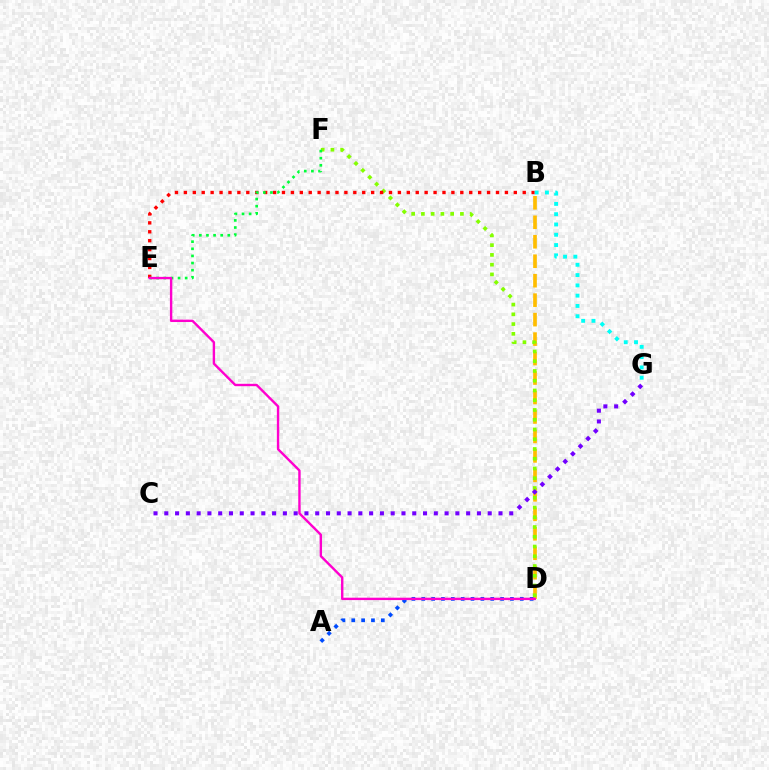{('B', 'D'): [{'color': '#ffbd00', 'line_style': 'dashed', 'thickness': 2.64}], ('D', 'F'): [{'color': '#84ff00', 'line_style': 'dotted', 'thickness': 2.65}], ('B', 'E'): [{'color': '#ff0000', 'line_style': 'dotted', 'thickness': 2.42}], ('B', 'G'): [{'color': '#00fff6', 'line_style': 'dotted', 'thickness': 2.79}], ('A', 'D'): [{'color': '#004bff', 'line_style': 'dotted', 'thickness': 2.68}], ('E', 'F'): [{'color': '#00ff39', 'line_style': 'dotted', 'thickness': 1.93}], ('D', 'E'): [{'color': '#ff00cf', 'line_style': 'solid', 'thickness': 1.72}], ('C', 'G'): [{'color': '#7200ff', 'line_style': 'dotted', 'thickness': 2.93}]}